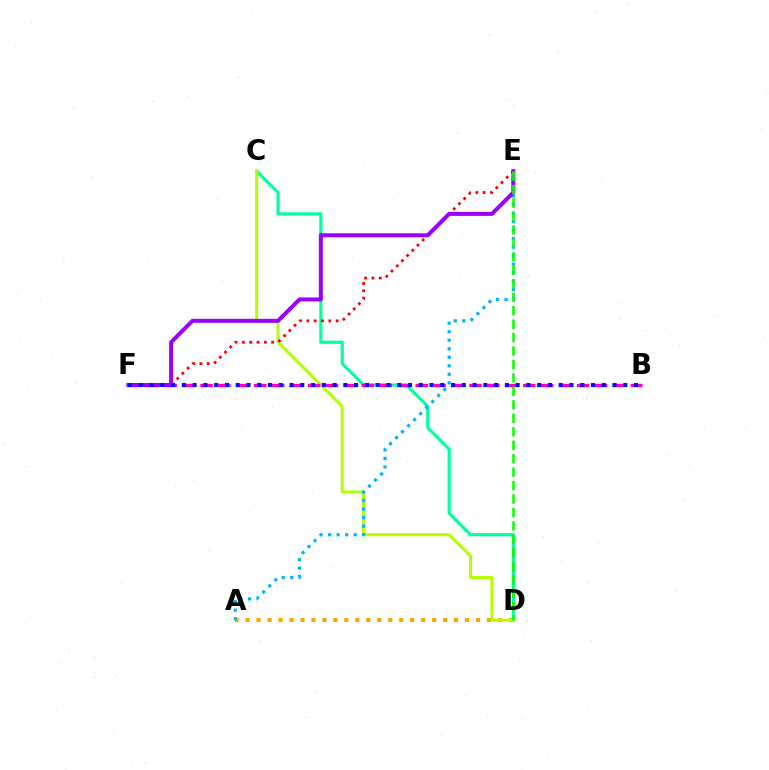{('A', 'D'): [{'color': '#ffa500', 'line_style': 'dotted', 'thickness': 2.98}], ('C', 'D'): [{'color': '#00ff9d', 'line_style': 'solid', 'thickness': 2.25}, {'color': '#b3ff00', 'line_style': 'solid', 'thickness': 2.15}], ('B', 'F'): [{'color': '#ff00bd', 'line_style': 'dashed', 'thickness': 2.44}, {'color': '#0010ff', 'line_style': 'dotted', 'thickness': 2.93}], ('E', 'F'): [{'color': '#ff0000', 'line_style': 'dotted', 'thickness': 1.99}, {'color': '#9b00ff', 'line_style': 'solid', 'thickness': 2.87}], ('A', 'E'): [{'color': '#00b5ff', 'line_style': 'dotted', 'thickness': 2.31}], ('D', 'E'): [{'color': '#08ff00', 'line_style': 'dashed', 'thickness': 1.83}]}